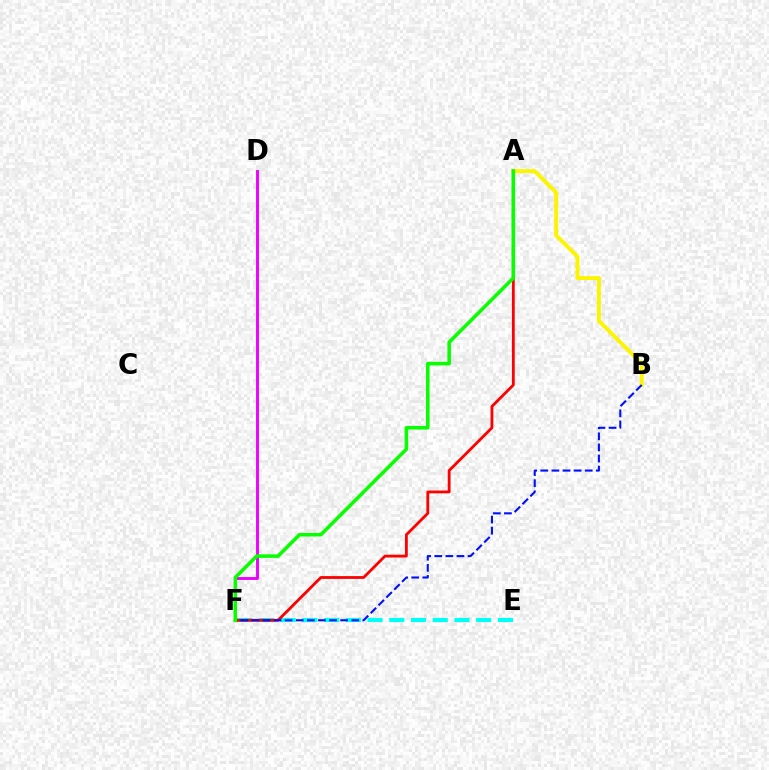{('D', 'F'): [{'color': '#ee00ff', 'line_style': 'solid', 'thickness': 2.09}], ('E', 'F'): [{'color': '#00fff6', 'line_style': 'dashed', 'thickness': 2.95}], ('A', 'B'): [{'color': '#fcf500', 'line_style': 'solid', 'thickness': 2.82}], ('A', 'F'): [{'color': '#ff0000', 'line_style': 'solid', 'thickness': 2.02}, {'color': '#08ff00', 'line_style': 'solid', 'thickness': 2.55}], ('B', 'F'): [{'color': '#0010ff', 'line_style': 'dashed', 'thickness': 1.51}]}